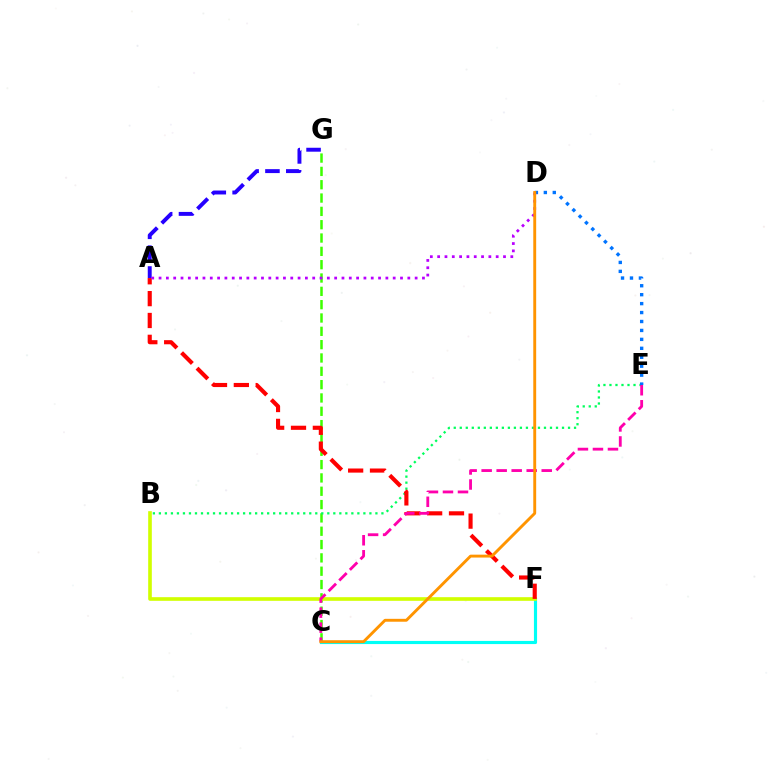{('C', 'G'): [{'color': '#3dff00', 'line_style': 'dashed', 'thickness': 1.81}], ('B', 'E'): [{'color': '#00ff5c', 'line_style': 'dotted', 'thickness': 1.63}], ('C', 'F'): [{'color': '#00fff6', 'line_style': 'solid', 'thickness': 2.26}], ('B', 'F'): [{'color': '#d1ff00', 'line_style': 'solid', 'thickness': 2.62}], ('A', 'F'): [{'color': '#ff0000', 'line_style': 'dashed', 'thickness': 2.97}], ('D', 'E'): [{'color': '#0074ff', 'line_style': 'dotted', 'thickness': 2.43}], ('A', 'G'): [{'color': '#2500ff', 'line_style': 'dashed', 'thickness': 2.83}], ('C', 'E'): [{'color': '#ff00ac', 'line_style': 'dashed', 'thickness': 2.04}], ('A', 'D'): [{'color': '#b900ff', 'line_style': 'dotted', 'thickness': 1.99}], ('C', 'D'): [{'color': '#ff9400', 'line_style': 'solid', 'thickness': 2.08}]}